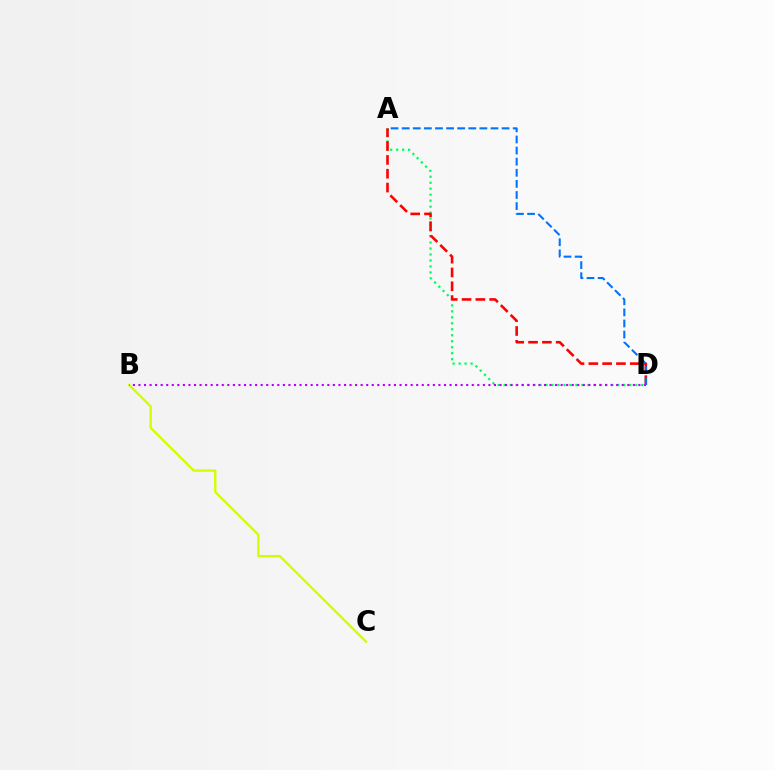{('A', 'D'): [{'color': '#00ff5c', 'line_style': 'dotted', 'thickness': 1.63}, {'color': '#ff0000', 'line_style': 'dashed', 'thickness': 1.88}, {'color': '#0074ff', 'line_style': 'dashed', 'thickness': 1.51}], ('B', 'C'): [{'color': '#d1ff00', 'line_style': 'solid', 'thickness': 1.7}], ('B', 'D'): [{'color': '#b900ff', 'line_style': 'dotted', 'thickness': 1.51}]}